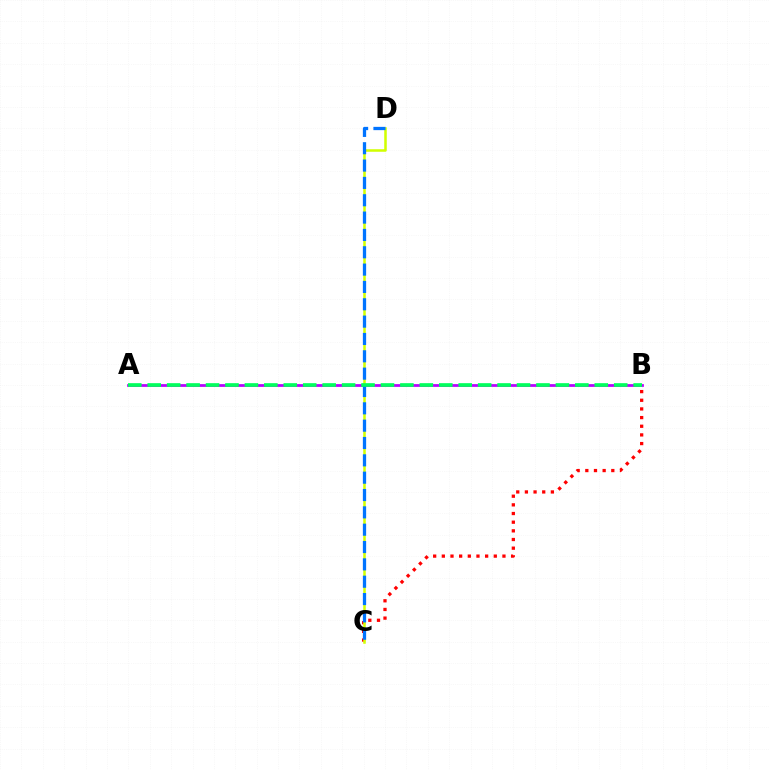{('A', 'B'): [{'color': '#b900ff', 'line_style': 'solid', 'thickness': 1.99}, {'color': '#00ff5c', 'line_style': 'dashed', 'thickness': 2.64}], ('B', 'C'): [{'color': '#ff0000', 'line_style': 'dotted', 'thickness': 2.35}], ('C', 'D'): [{'color': '#d1ff00', 'line_style': 'solid', 'thickness': 1.82}, {'color': '#0074ff', 'line_style': 'dashed', 'thickness': 2.36}]}